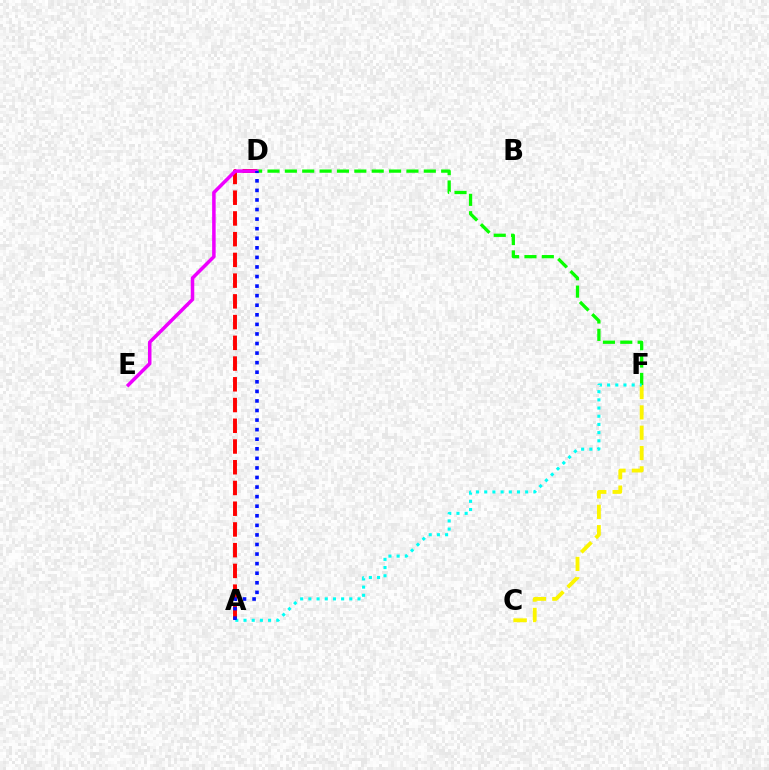{('A', 'D'): [{'color': '#ff0000', 'line_style': 'dashed', 'thickness': 2.82}, {'color': '#0010ff', 'line_style': 'dotted', 'thickness': 2.6}], ('D', 'F'): [{'color': '#08ff00', 'line_style': 'dashed', 'thickness': 2.36}], ('D', 'E'): [{'color': '#ee00ff', 'line_style': 'solid', 'thickness': 2.54}], ('C', 'F'): [{'color': '#fcf500', 'line_style': 'dashed', 'thickness': 2.76}], ('A', 'F'): [{'color': '#00fff6', 'line_style': 'dotted', 'thickness': 2.23}]}